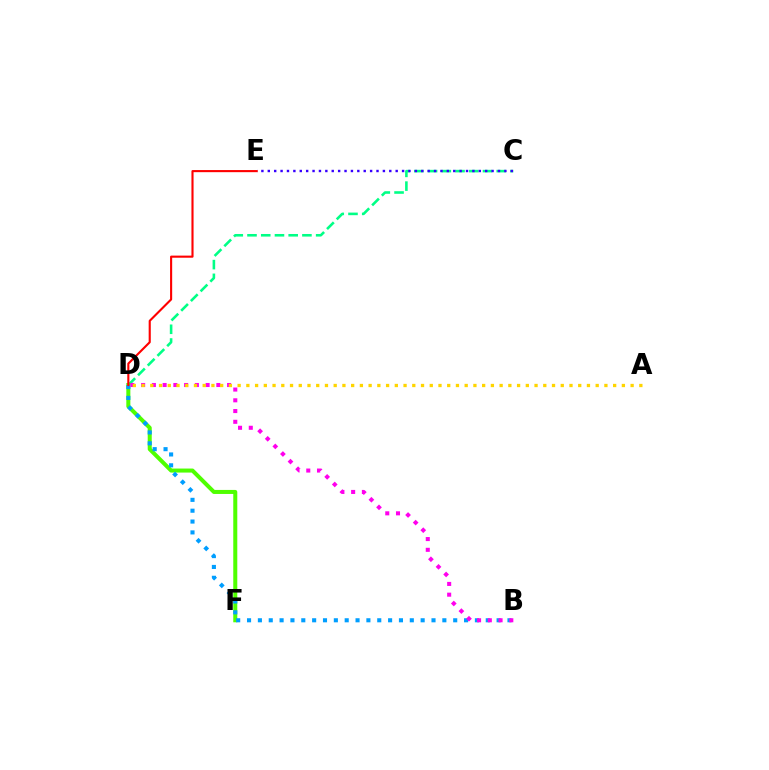{('C', 'D'): [{'color': '#00ff86', 'line_style': 'dashed', 'thickness': 1.87}], ('D', 'F'): [{'color': '#4fff00', 'line_style': 'solid', 'thickness': 2.9}], ('B', 'D'): [{'color': '#009eff', 'line_style': 'dotted', 'thickness': 2.95}, {'color': '#ff00ed', 'line_style': 'dotted', 'thickness': 2.92}], ('A', 'D'): [{'color': '#ffd500', 'line_style': 'dotted', 'thickness': 2.37}], ('C', 'E'): [{'color': '#3700ff', 'line_style': 'dotted', 'thickness': 1.74}], ('D', 'E'): [{'color': '#ff0000', 'line_style': 'solid', 'thickness': 1.52}]}